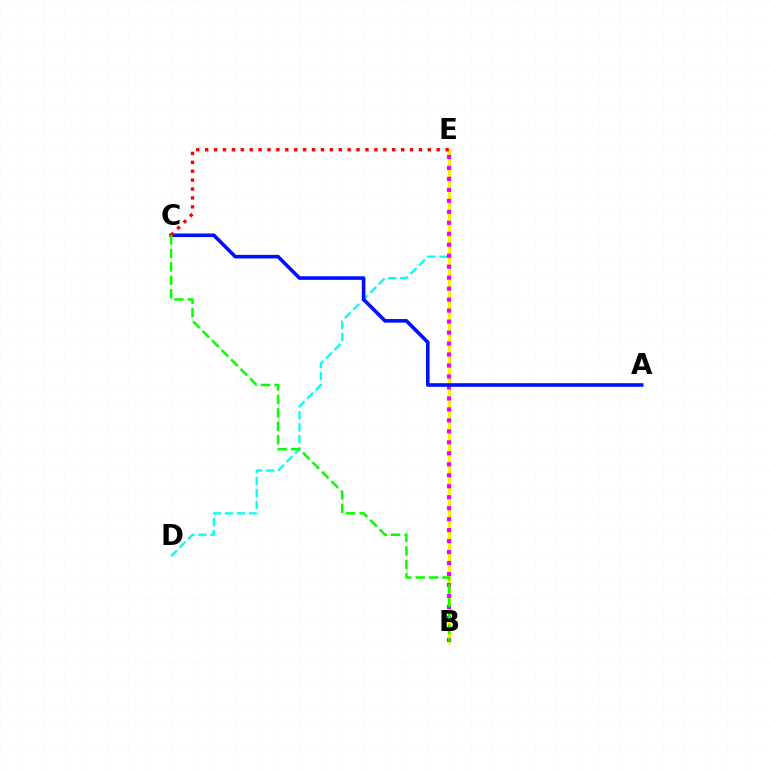{('D', 'E'): [{'color': '#00fff6', 'line_style': 'dashed', 'thickness': 1.63}], ('B', 'E'): [{'color': '#fcf500', 'line_style': 'solid', 'thickness': 2.38}, {'color': '#ee00ff', 'line_style': 'dotted', 'thickness': 2.98}], ('A', 'C'): [{'color': '#0010ff', 'line_style': 'solid', 'thickness': 2.6}], ('C', 'E'): [{'color': '#ff0000', 'line_style': 'dotted', 'thickness': 2.42}], ('B', 'C'): [{'color': '#08ff00', 'line_style': 'dashed', 'thickness': 1.83}]}